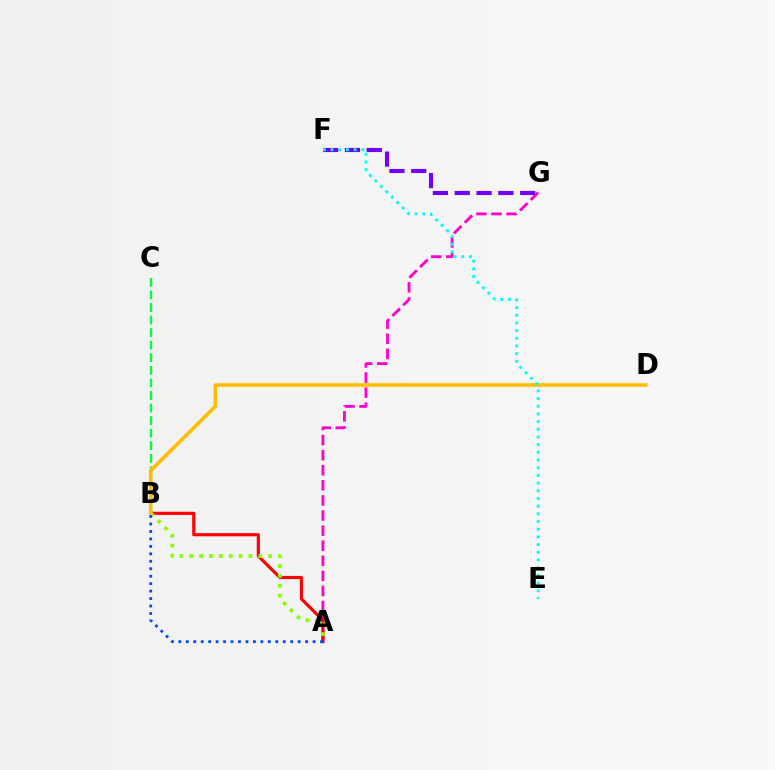{('A', 'G'): [{'color': '#ff00cf', 'line_style': 'dashed', 'thickness': 2.05}], ('A', 'B'): [{'color': '#ff0000', 'line_style': 'solid', 'thickness': 2.27}, {'color': '#84ff00', 'line_style': 'dotted', 'thickness': 2.68}, {'color': '#004bff', 'line_style': 'dotted', 'thickness': 2.03}], ('B', 'C'): [{'color': '#00ff39', 'line_style': 'dashed', 'thickness': 1.71}], ('F', 'G'): [{'color': '#7200ff', 'line_style': 'dashed', 'thickness': 2.97}], ('B', 'D'): [{'color': '#ffbd00', 'line_style': 'solid', 'thickness': 2.57}], ('E', 'F'): [{'color': '#00fff6', 'line_style': 'dotted', 'thickness': 2.09}]}